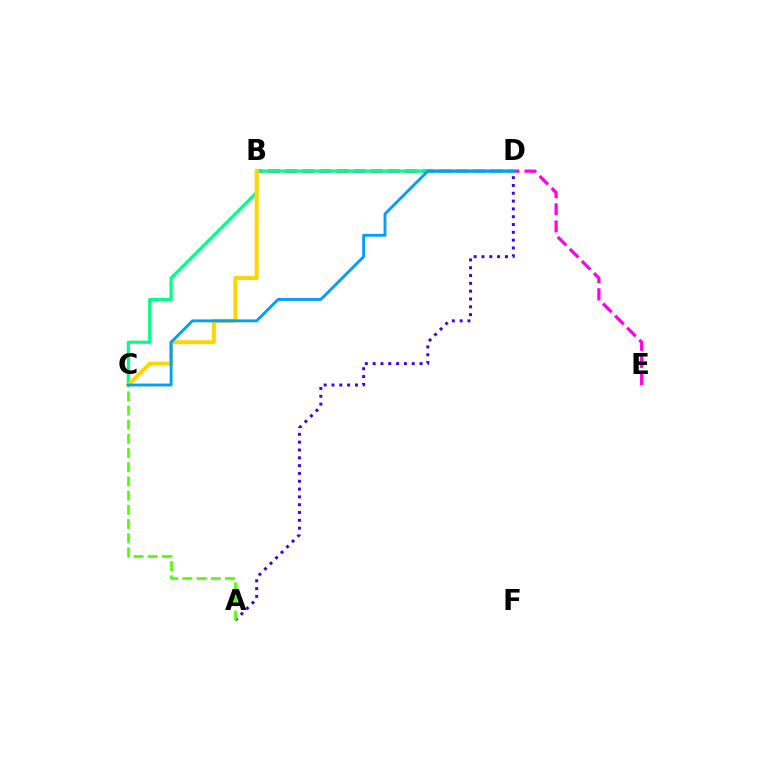{('B', 'E'): [{'color': '#ff00ed', 'line_style': 'dashed', 'thickness': 2.32}], ('B', 'D'): [{'color': '#ff0000', 'line_style': 'solid', 'thickness': 1.59}], ('C', 'D'): [{'color': '#00ff86', 'line_style': 'solid', 'thickness': 2.27}, {'color': '#009eff', 'line_style': 'solid', 'thickness': 2.05}], ('B', 'C'): [{'color': '#ffd500', 'line_style': 'solid', 'thickness': 2.84}], ('A', 'D'): [{'color': '#3700ff', 'line_style': 'dotted', 'thickness': 2.12}], ('A', 'C'): [{'color': '#4fff00', 'line_style': 'dashed', 'thickness': 1.93}]}